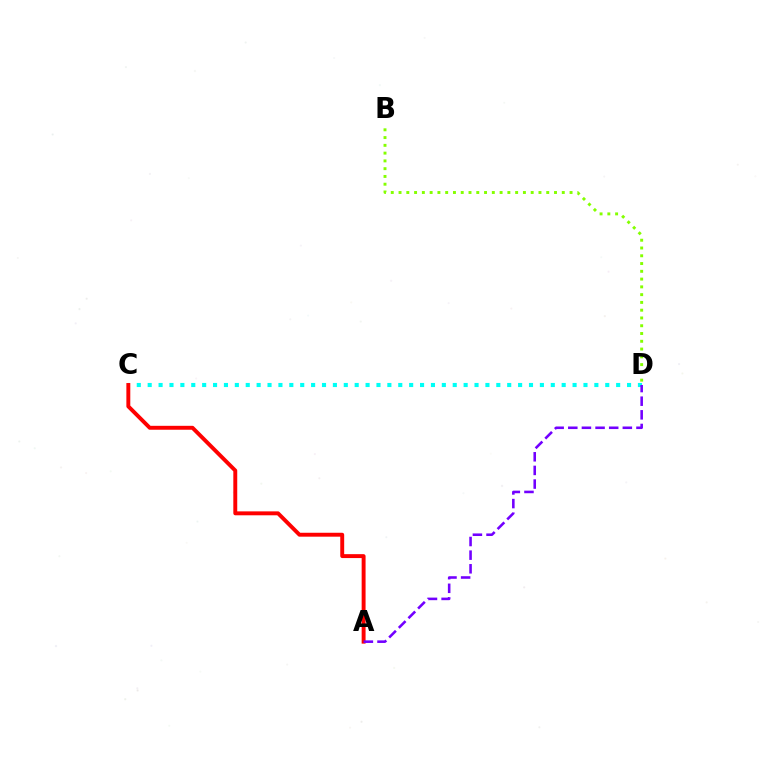{('C', 'D'): [{'color': '#00fff6', 'line_style': 'dotted', 'thickness': 2.96}], ('B', 'D'): [{'color': '#84ff00', 'line_style': 'dotted', 'thickness': 2.11}], ('A', 'C'): [{'color': '#ff0000', 'line_style': 'solid', 'thickness': 2.82}], ('A', 'D'): [{'color': '#7200ff', 'line_style': 'dashed', 'thickness': 1.85}]}